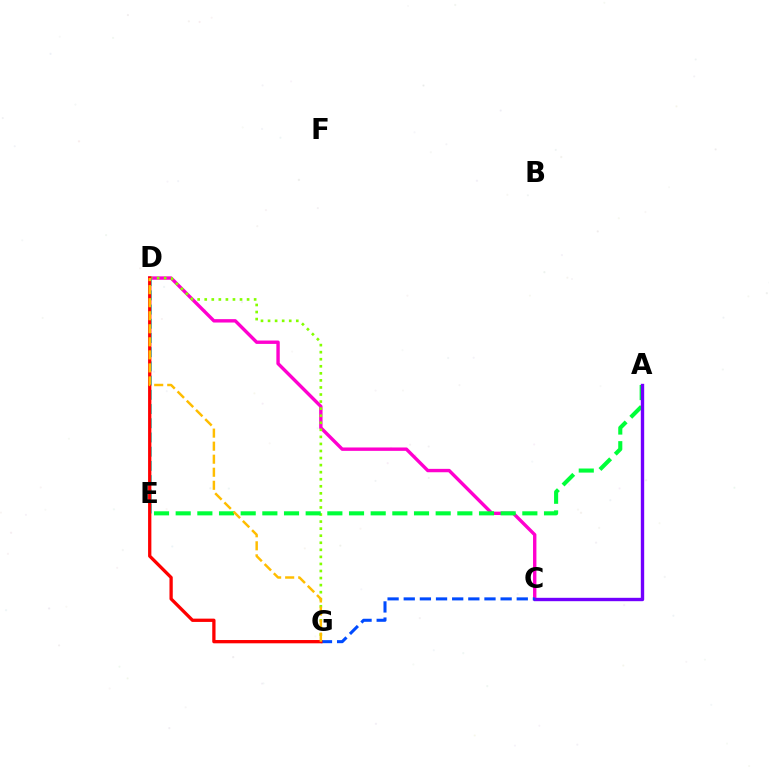{('C', 'D'): [{'color': '#ff00cf', 'line_style': 'solid', 'thickness': 2.44}], ('D', 'G'): [{'color': '#84ff00', 'line_style': 'dotted', 'thickness': 1.92}, {'color': '#ff0000', 'line_style': 'solid', 'thickness': 2.37}, {'color': '#ffbd00', 'line_style': 'dashed', 'thickness': 1.77}], ('A', 'E'): [{'color': '#00ff39', 'line_style': 'dashed', 'thickness': 2.94}], ('D', 'E'): [{'color': '#00fff6', 'line_style': 'dashed', 'thickness': 1.93}], ('A', 'C'): [{'color': '#7200ff', 'line_style': 'solid', 'thickness': 2.43}], ('C', 'G'): [{'color': '#004bff', 'line_style': 'dashed', 'thickness': 2.19}]}